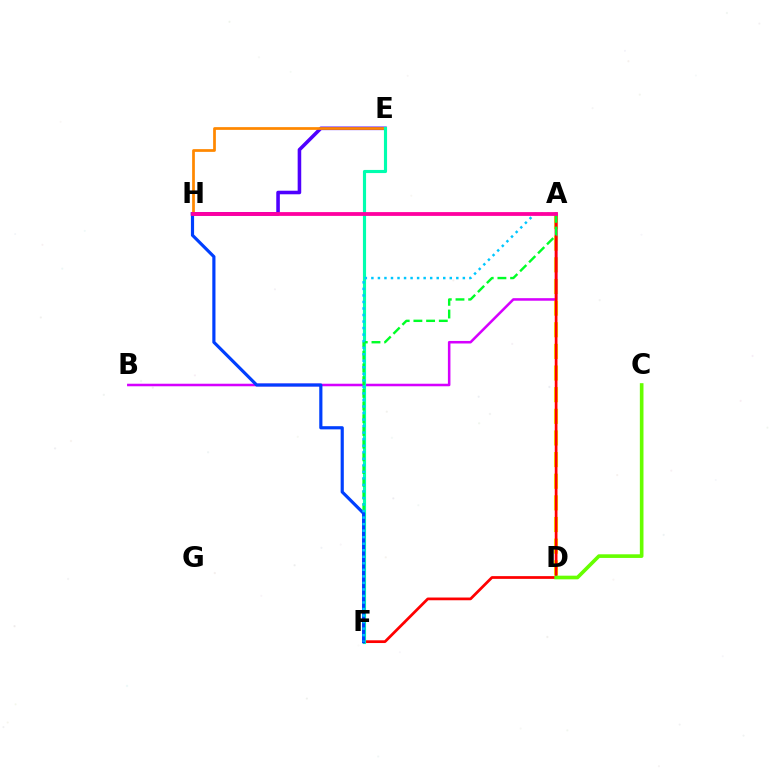{('A', 'D'): [{'color': '#eeff00', 'line_style': 'dashed', 'thickness': 2.94}], ('A', 'B'): [{'color': '#d600ff', 'line_style': 'solid', 'thickness': 1.83}], ('A', 'F'): [{'color': '#ff0000', 'line_style': 'solid', 'thickness': 1.97}, {'color': '#00ff27', 'line_style': 'dashed', 'thickness': 1.72}, {'color': '#00c7ff', 'line_style': 'dotted', 'thickness': 1.78}], ('E', 'H'): [{'color': '#4f00ff', 'line_style': 'solid', 'thickness': 2.57}, {'color': '#ff8800', 'line_style': 'solid', 'thickness': 1.97}], ('C', 'D'): [{'color': '#66ff00', 'line_style': 'solid', 'thickness': 2.62}], ('E', 'F'): [{'color': '#00ffaf', 'line_style': 'solid', 'thickness': 2.26}], ('F', 'H'): [{'color': '#003fff', 'line_style': 'solid', 'thickness': 2.28}], ('A', 'H'): [{'color': '#ff00a0', 'line_style': 'solid', 'thickness': 2.74}]}